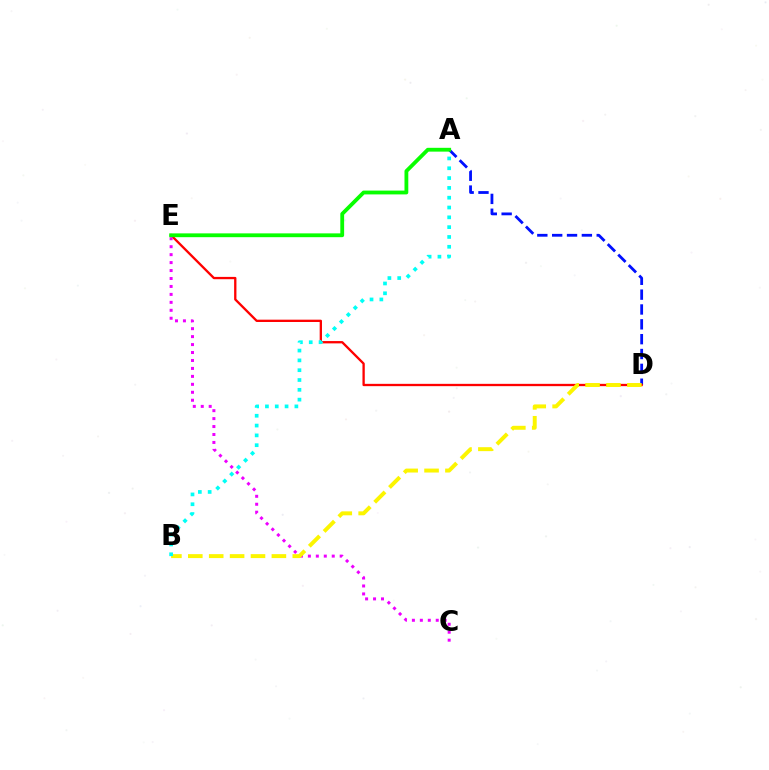{('A', 'D'): [{'color': '#0010ff', 'line_style': 'dashed', 'thickness': 2.02}], ('D', 'E'): [{'color': '#ff0000', 'line_style': 'solid', 'thickness': 1.67}], ('C', 'E'): [{'color': '#ee00ff', 'line_style': 'dotted', 'thickness': 2.16}], ('B', 'D'): [{'color': '#fcf500', 'line_style': 'dashed', 'thickness': 2.84}], ('A', 'B'): [{'color': '#00fff6', 'line_style': 'dotted', 'thickness': 2.67}], ('A', 'E'): [{'color': '#08ff00', 'line_style': 'solid', 'thickness': 2.75}]}